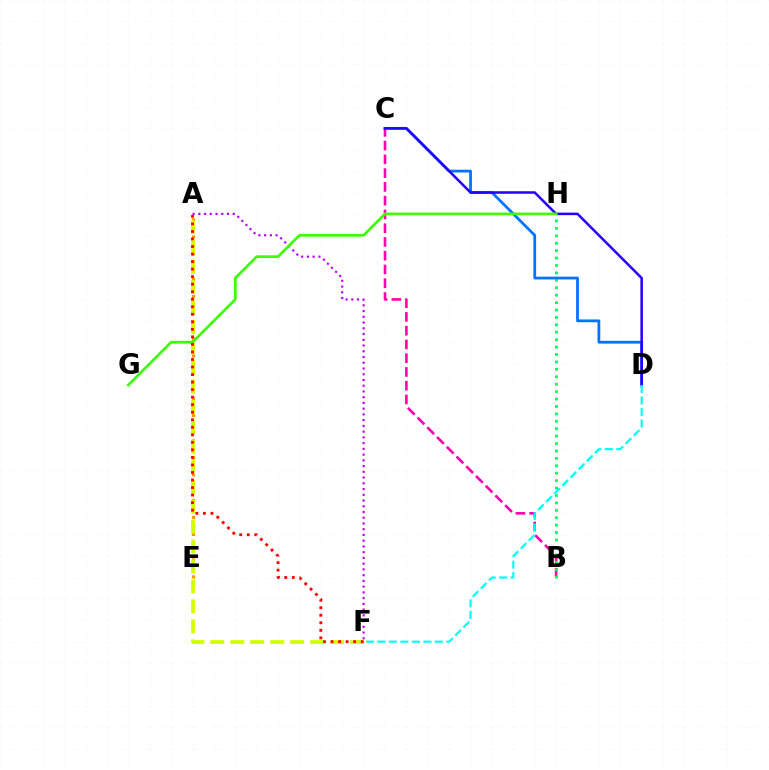{('B', 'C'): [{'color': '#ff00ac', 'line_style': 'dashed', 'thickness': 1.87}], ('B', 'H'): [{'color': '#00ff5c', 'line_style': 'dotted', 'thickness': 2.02}], ('A', 'E'): [{'color': '#ff9400', 'line_style': 'dotted', 'thickness': 2.31}], ('A', 'F'): [{'color': '#d1ff00', 'line_style': 'dashed', 'thickness': 2.71}, {'color': '#b900ff', 'line_style': 'dotted', 'thickness': 1.56}, {'color': '#ff0000', 'line_style': 'dotted', 'thickness': 2.05}], ('C', 'D'): [{'color': '#0074ff', 'line_style': 'solid', 'thickness': 2.0}, {'color': '#2500ff', 'line_style': 'solid', 'thickness': 1.82}], ('G', 'H'): [{'color': '#3dff00', 'line_style': 'solid', 'thickness': 1.95}], ('D', 'F'): [{'color': '#00fff6', 'line_style': 'dashed', 'thickness': 1.56}]}